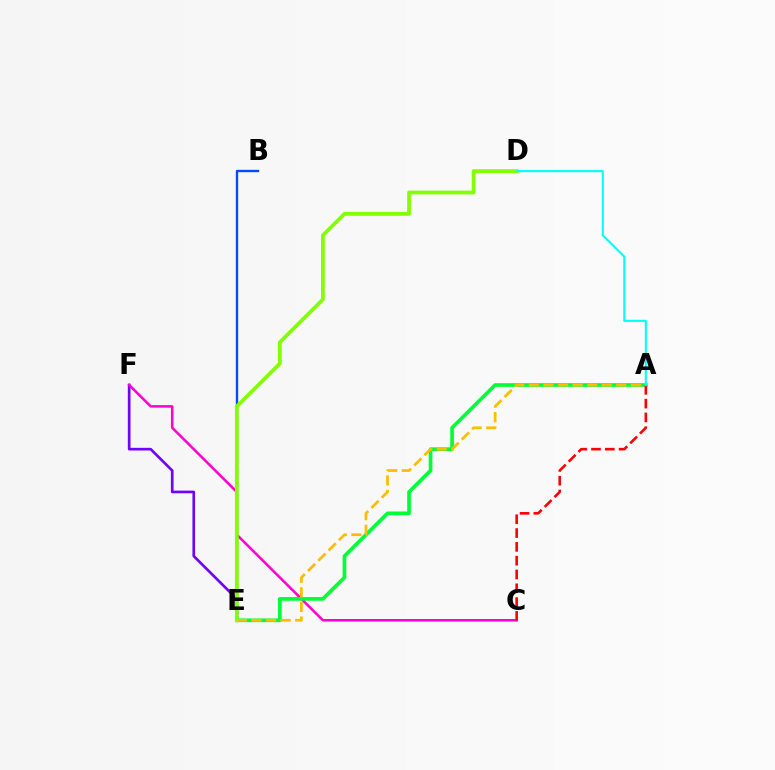{('E', 'F'): [{'color': '#7200ff', 'line_style': 'solid', 'thickness': 1.92}], ('C', 'F'): [{'color': '#ff00cf', 'line_style': 'solid', 'thickness': 1.83}], ('B', 'E'): [{'color': '#004bff', 'line_style': 'solid', 'thickness': 1.7}], ('A', 'E'): [{'color': '#00ff39', 'line_style': 'solid', 'thickness': 2.65}, {'color': '#ffbd00', 'line_style': 'dashed', 'thickness': 1.98}], ('D', 'E'): [{'color': '#84ff00', 'line_style': 'solid', 'thickness': 2.72}], ('A', 'C'): [{'color': '#ff0000', 'line_style': 'dashed', 'thickness': 1.88}], ('A', 'D'): [{'color': '#00fff6', 'line_style': 'solid', 'thickness': 1.51}]}